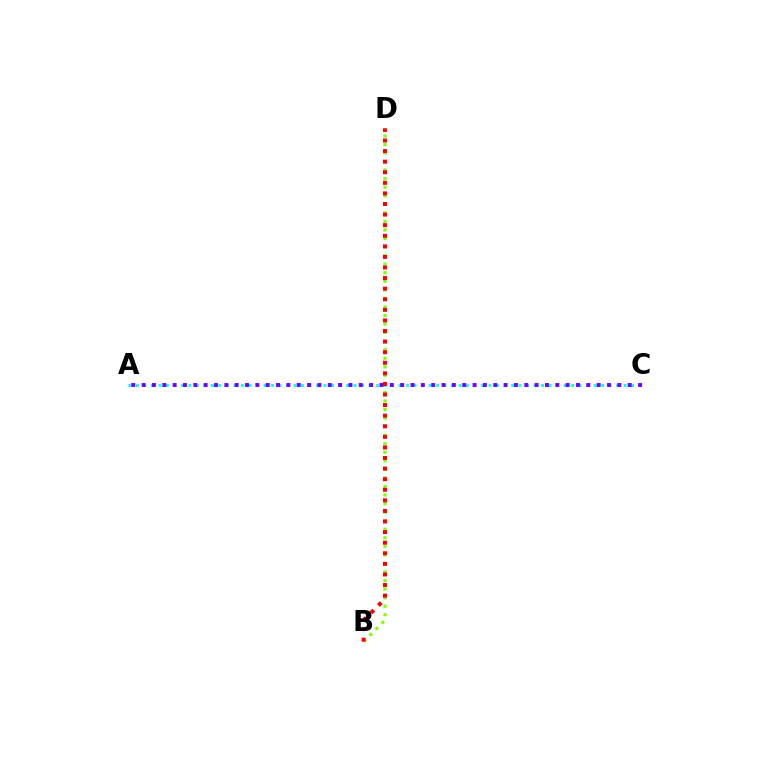{('B', 'D'): [{'color': '#84ff00', 'line_style': 'dotted', 'thickness': 2.32}, {'color': '#ff0000', 'line_style': 'dotted', 'thickness': 2.88}], ('A', 'C'): [{'color': '#00fff6', 'line_style': 'dotted', 'thickness': 2.04}, {'color': '#7200ff', 'line_style': 'dotted', 'thickness': 2.81}]}